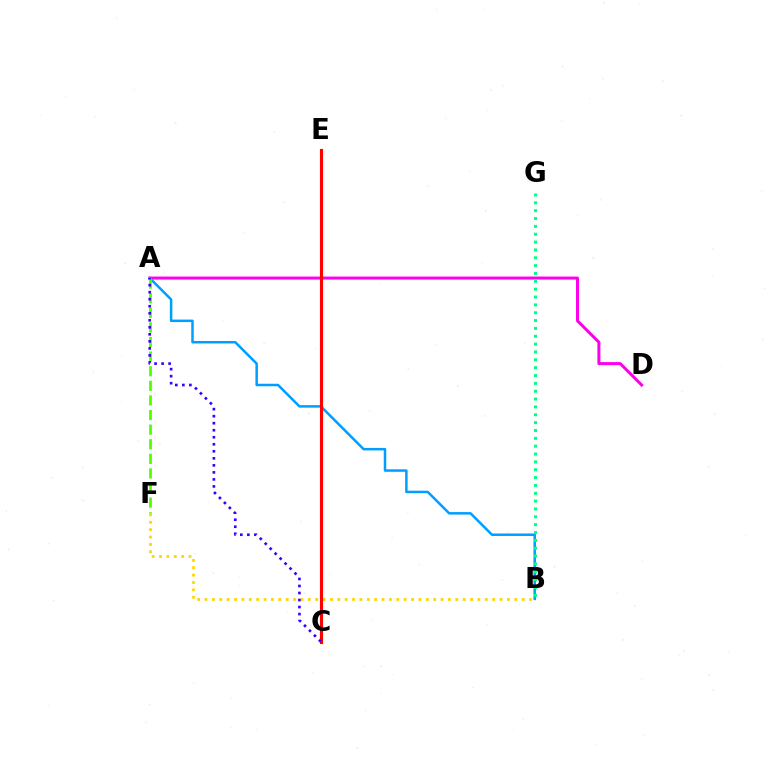{('A', 'D'): [{'color': '#ff00ed', 'line_style': 'solid', 'thickness': 2.17}], ('A', 'B'): [{'color': '#009eff', 'line_style': 'solid', 'thickness': 1.8}], ('B', 'F'): [{'color': '#ffd500', 'line_style': 'dotted', 'thickness': 2.0}], ('B', 'G'): [{'color': '#00ff86', 'line_style': 'dotted', 'thickness': 2.13}], ('A', 'F'): [{'color': '#4fff00', 'line_style': 'dashed', 'thickness': 1.98}], ('C', 'E'): [{'color': '#ff0000', 'line_style': 'solid', 'thickness': 2.24}], ('A', 'C'): [{'color': '#3700ff', 'line_style': 'dotted', 'thickness': 1.91}]}